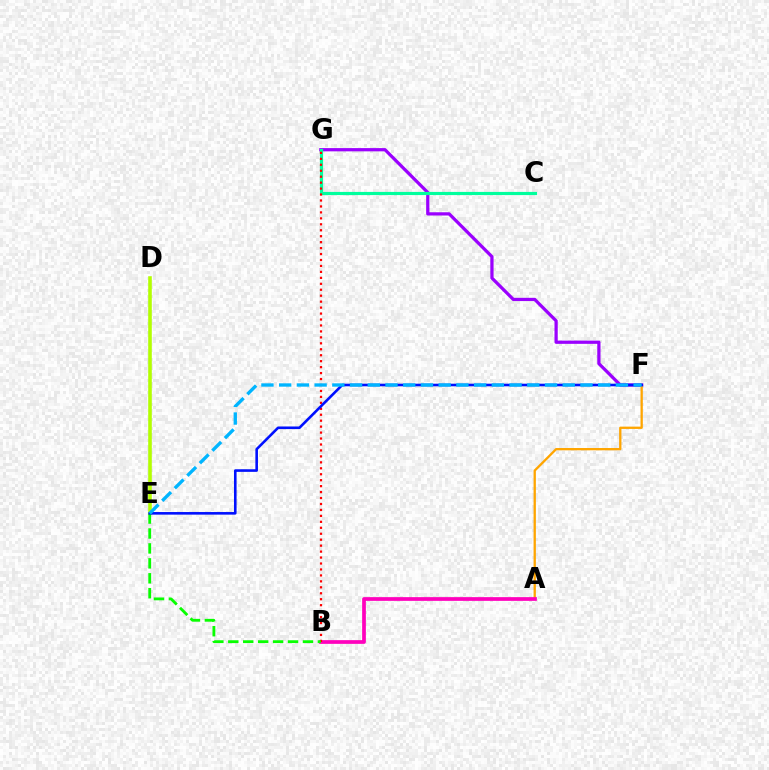{('F', 'G'): [{'color': '#9b00ff', 'line_style': 'solid', 'thickness': 2.33}], ('D', 'E'): [{'color': '#b3ff00', 'line_style': 'solid', 'thickness': 2.58}], ('C', 'G'): [{'color': '#00ff9d', 'line_style': 'solid', 'thickness': 2.28}], ('A', 'F'): [{'color': '#ffa500', 'line_style': 'solid', 'thickness': 1.66}], ('A', 'B'): [{'color': '#ff00bd', 'line_style': 'solid', 'thickness': 2.68}], ('B', 'G'): [{'color': '#ff0000', 'line_style': 'dotted', 'thickness': 1.62}], ('B', 'E'): [{'color': '#08ff00', 'line_style': 'dashed', 'thickness': 2.03}], ('E', 'F'): [{'color': '#0010ff', 'line_style': 'solid', 'thickness': 1.87}, {'color': '#00b5ff', 'line_style': 'dashed', 'thickness': 2.41}]}